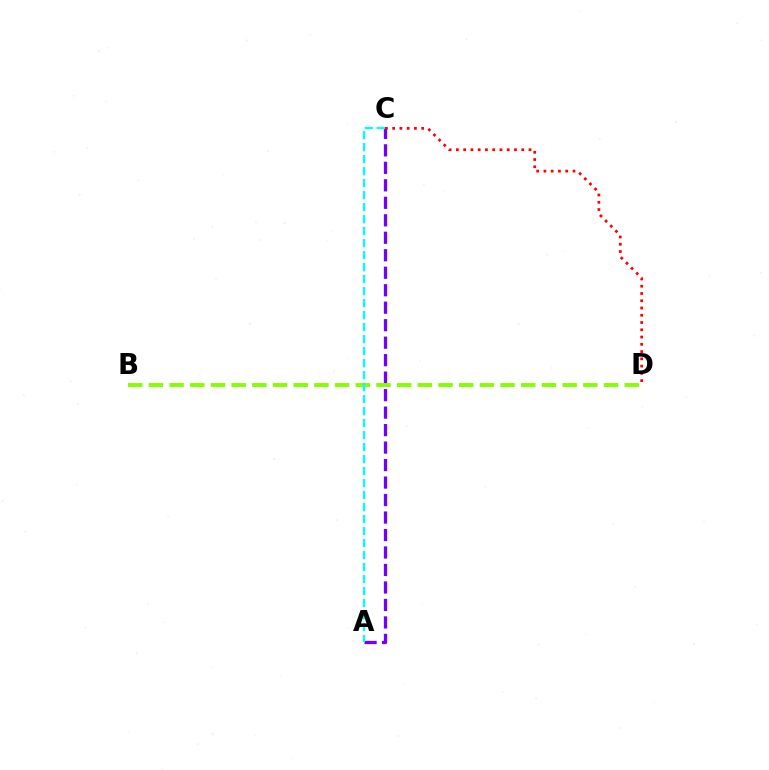{('A', 'C'): [{'color': '#7200ff', 'line_style': 'dashed', 'thickness': 2.38}, {'color': '#00fff6', 'line_style': 'dashed', 'thickness': 1.63}], ('B', 'D'): [{'color': '#84ff00', 'line_style': 'dashed', 'thickness': 2.81}], ('C', 'D'): [{'color': '#ff0000', 'line_style': 'dotted', 'thickness': 1.97}]}